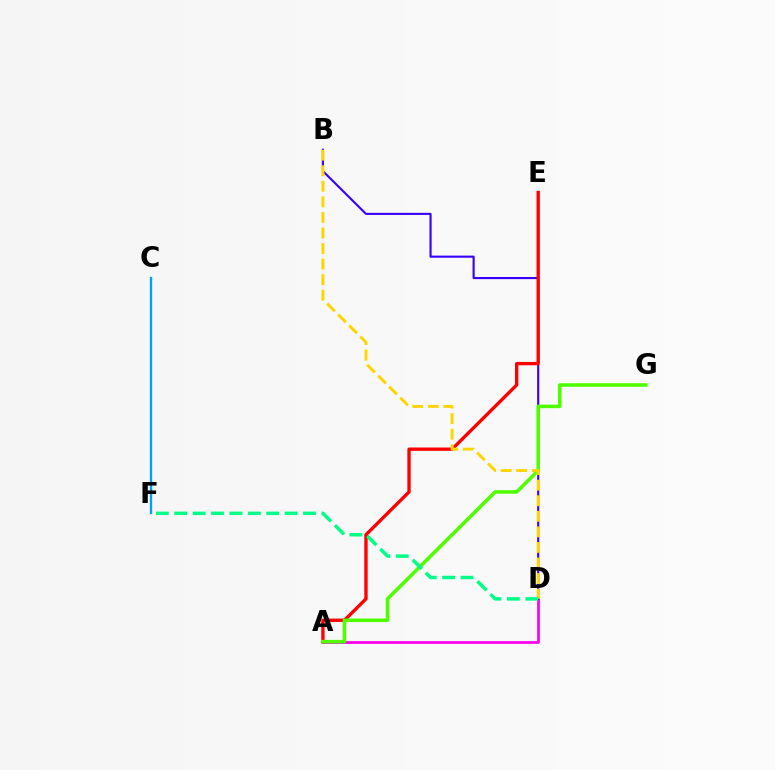{('A', 'D'): [{'color': '#ff00ed', 'line_style': 'solid', 'thickness': 1.98}], ('B', 'D'): [{'color': '#3700ff', 'line_style': 'solid', 'thickness': 1.53}, {'color': '#ffd500', 'line_style': 'dashed', 'thickness': 2.11}], ('A', 'E'): [{'color': '#ff0000', 'line_style': 'solid', 'thickness': 2.41}], ('A', 'G'): [{'color': '#4fff00', 'line_style': 'solid', 'thickness': 2.57}], ('C', 'F'): [{'color': '#009eff', 'line_style': 'solid', 'thickness': 1.66}], ('D', 'F'): [{'color': '#00ff86', 'line_style': 'dashed', 'thickness': 2.5}]}